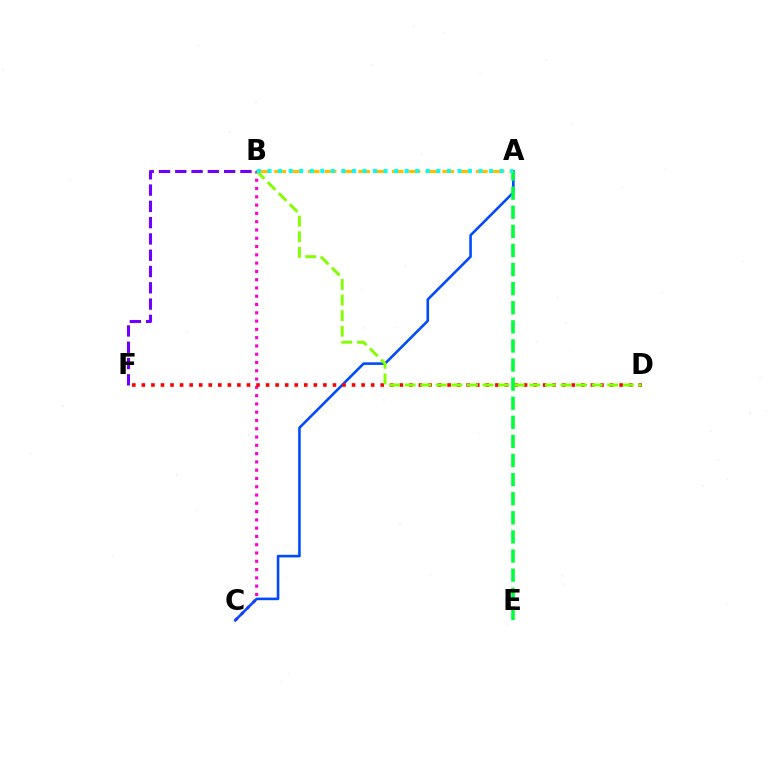{('B', 'C'): [{'color': '#ff00cf', 'line_style': 'dotted', 'thickness': 2.25}], ('A', 'C'): [{'color': '#004bff', 'line_style': 'solid', 'thickness': 1.87}], ('D', 'F'): [{'color': '#ff0000', 'line_style': 'dotted', 'thickness': 2.6}], ('B', 'D'): [{'color': '#84ff00', 'line_style': 'dashed', 'thickness': 2.12}], ('B', 'F'): [{'color': '#7200ff', 'line_style': 'dashed', 'thickness': 2.21}], ('A', 'B'): [{'color': '#ffbd00', 'line_style': 'dashed', 'thickness': 2.28}, {'color': '#00fff6', 'line_style': 'dotted', 'thickness': 2.87}], ('A', 'E'): [{'color': '#00ff39', 'line_style': 'dashed', 'thickness': 2.59}]}